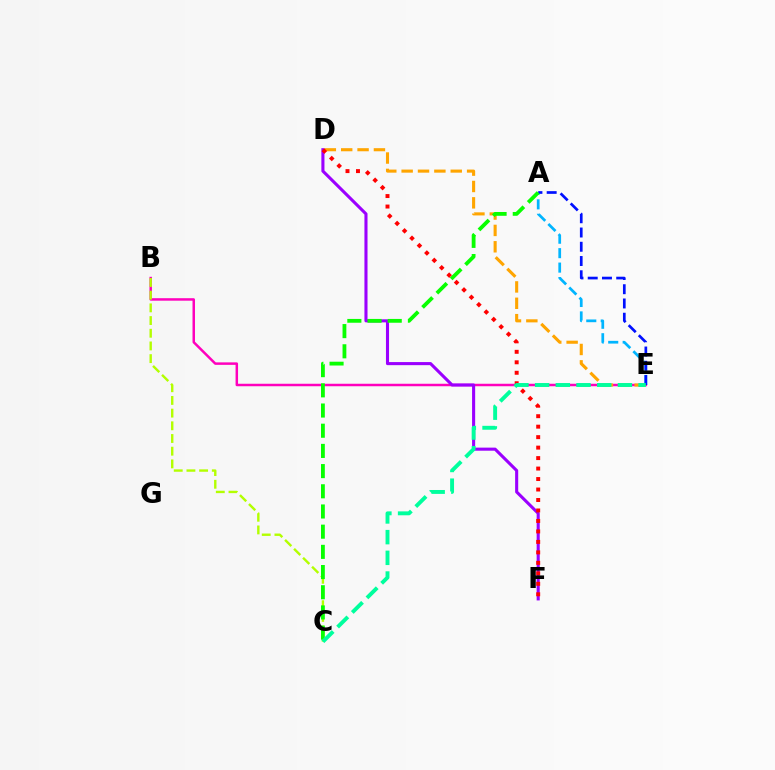{('B', 'E'): [{'color': '#ff00bd', 'line_style': 'solid', 'thickness': 1.79}], ('A', 'E'): [{'color': '#00b5ff', 'line_style': 'dashed', 'thickness': 1.96}, {'color': '#0010ff', 'line_style': 'dashed', 'thickness': 1.94}], ('B', 'C'): [{'color': '#b3ff00', 'line_style': 'dashed', 'thickness': 1.72}], ('D', 'E'): [{'color': '#ffa500', 'line_style': 'dashed', 'thickness': 2.22}], ('D', 'F'): [{'color': '#9b00ff', 'line_style': 'solid', 'thickness': 2.22}, {'color': '#ff0000', 'line_style': 'dotted', 'thickness': 2.85}], ('A', 'C'): [{'color': '#08ff00', 'line_style': 'dashed', 'thickness': 2.74}], ('C', 'E'): [{'color': '#00ff9d', 'line_style': 'dashed', 'thickness': 2.81}]}